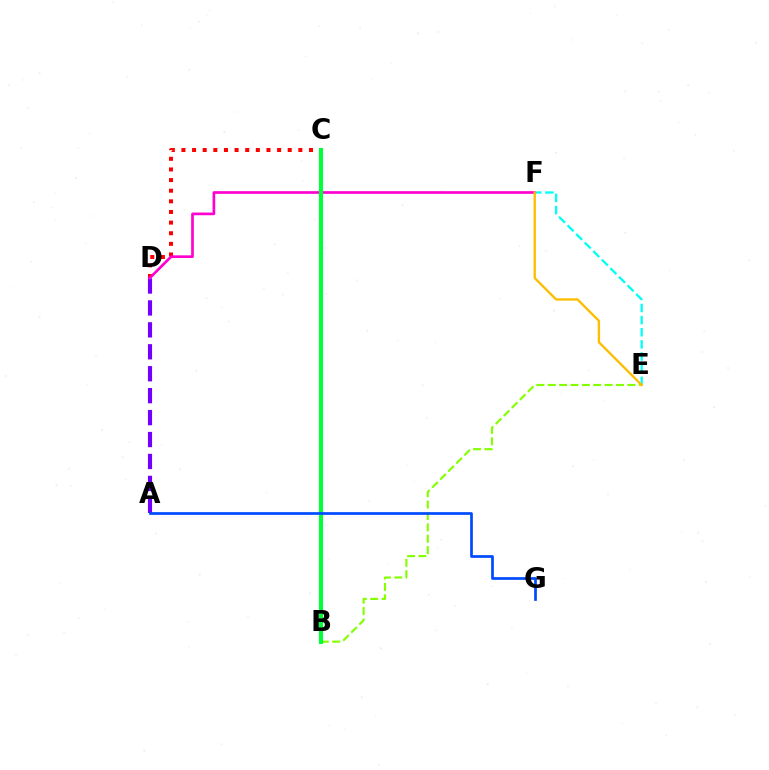{('A', 'D'): [{'color': '#7200ff', 'line_style': 'dashed', 'thickness': 2.98}], ('C', 'D'): [{'color': '#ff0000', 'line_style': 'dotted', 'thickness': 2.89}], ('E', 'F'): [{'color': '#00fff6', 'line_style': 'dashed', 'thickness': 1.65}, {'color': '#ffbd00', 'line_style': 'solid', 'thickness': 1.69}], ('D', 'F'): [{'color': '#ff00cf', 'line_style': 'solid', 'thickness': 1.93}], ('B', 'E'): [{'color': '#84ff00', 'line_style': 'dashed', 'thickness': 1.55}], ('B', 'C'): [{'color': '#00ff39', 'line_style': 'solid', 'thickness': 2.95}], ('A', 'G'): [{'color': '#004bff', 'line_style': 'solid', 'thickness': 1.95}]}